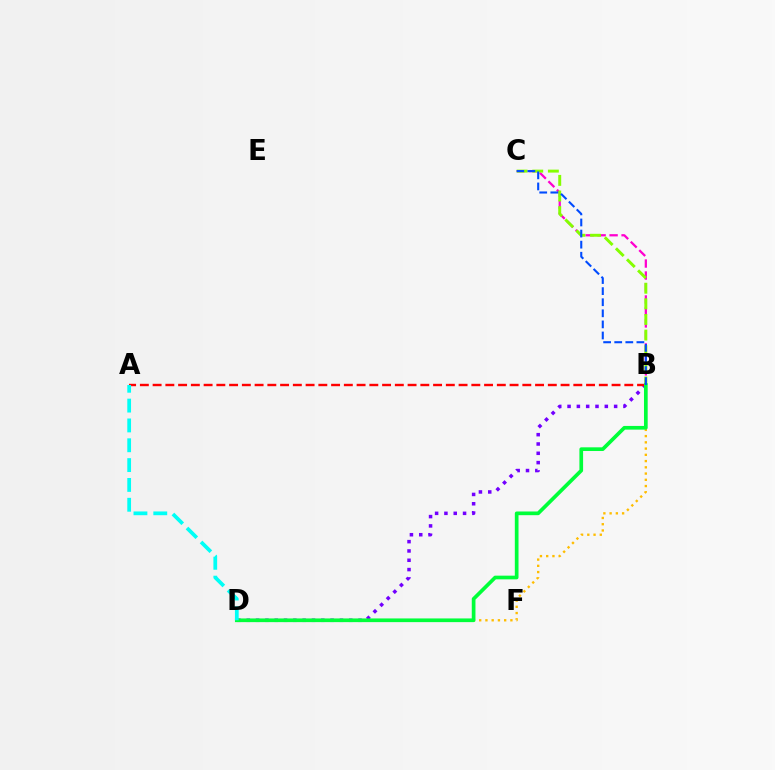{('B', 'D'): [{'color': '#ffbd00', 'line_style': 'dotted', 'thickness': 1.7}, {'color': '#7200ff', 'line_style': 'dotted', 'thickness': 2.53}, {'color': '#00ff39', 'line_style': 'solid', 'thickness': 2.66}], ('B', 'C'): [{'color': '#ff00cf', 'line_style': 'dashed', 'thickness': 1.63}, {'color': '#84ff00', 'line_style': 'dashed', 'thickness': 2.12}, {'color': '#004bff', 'line_style': 'dashed', 'thickness': 1.51}], ('A', 'B'): [{'color': '#ff0000', 'line_style': 'dashed', 'thickness': 1.73}], ('A', 'D'): [{'color': '#00fff6', 'line_style': 'dashed', 'thickness': 2.69}]}